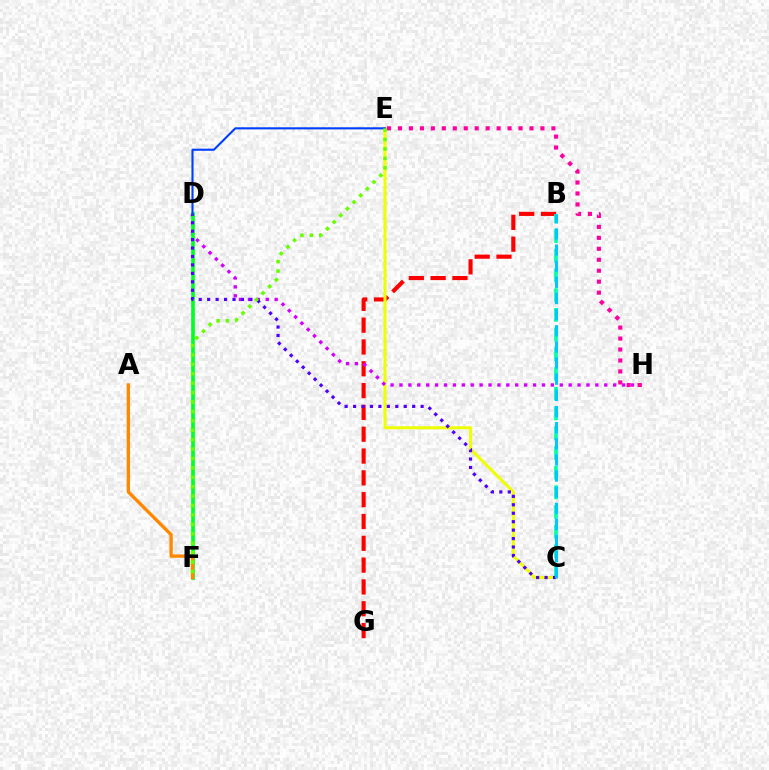{('B', 'G'): [{'color': '#ff0000', 'line_style': 'dashed', 'thickness': 2.96}], ('C', 'E'): [{'color': '#eeff00', 'line_style': 'solid', 'thickness': 2.19}], ('D', 'H'): [{'color': '#d600ff', 'line_style': 'dotted', 'thickness': 2.42}], ('B', 'C'): [{'color': '#00ffaf', 'line_style': 'dashed', 'thickness': 2.68}, {'color': '#00c7ff', 'line_style': 'dashed', 'thickness': 2.19}], ('D', 'F'): [{'color': '#00ff27', 'line_style': 'solid', 'thickness': 2.65}], ('A', 'F'): [{'color': '#ff8800', 'line_style': 'solid', 'thickness': 2.41}], ('C', 'D'): [{'color': '#4f00ff', 'line_style': 'dotted', 'thickness': 2.29}], ('E', 'H'): [{'color': '#ff00a0', 'line_style': 'dotted', 'thickness': 2.98}], ('D', 'E'): [{'color': '#003fff', 'line_style': 'solid', 'thickness': 1.52}], ('E', 'F'): [{'color': '#66ff00', 'line_style': 'dotted', 'thickness': 2.56}]}